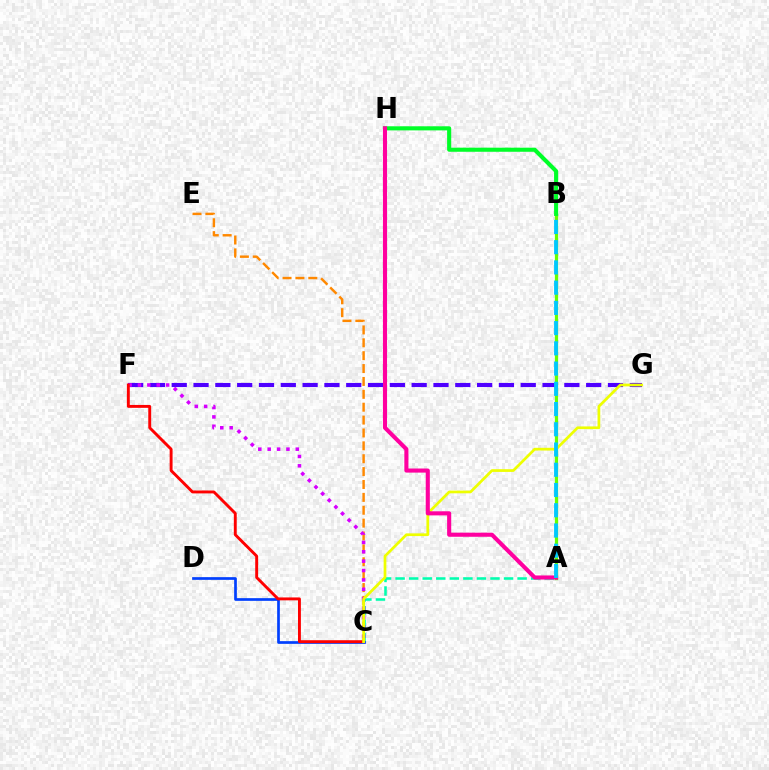{('A', 'B'): [{'color': '#66ff00', 'line_style': 'solid', 'thickness': 2.33}, {'color': '#00c7ff', 'line_style': 'dashed', 'thickness': 2.75}], ('A', 'C'): [{'color': '#00ffaf', 'line_style': 'dashed', 'thickness': 1.84}], ('C', 'E'): [{'color': '#ff8800', 'line_style': 'dashed', 'thickness': 1.75}], ('F', 'G'): [{'color': '#4f00ff', 'line_style': 'dashed', 'thickness': 2.96}], ('C', 'D'): [{'color': '#003fff', 'line_style': 'solid', 'thickness': 1.94}], ('C', 'F'): [{'color': '#d600ff', 'line_style': 'dotted', 'thickness': 2.55}, {'color': '#ff0000', 'line_style': 'solid', 'thickness': 2.09}], ('B', 'H'): [{'color': '#00ff27', 'line_style': 'solid', 'thickness': 2.95}], ('C', 'G'): [{'color': '#eeff00', 'line_style': 'solid', 'thickness': 1.96}], ('A', 'H'): [{'color': '#ff00a0', 'line_style': 'solid', 'thickness': 2.95}]}